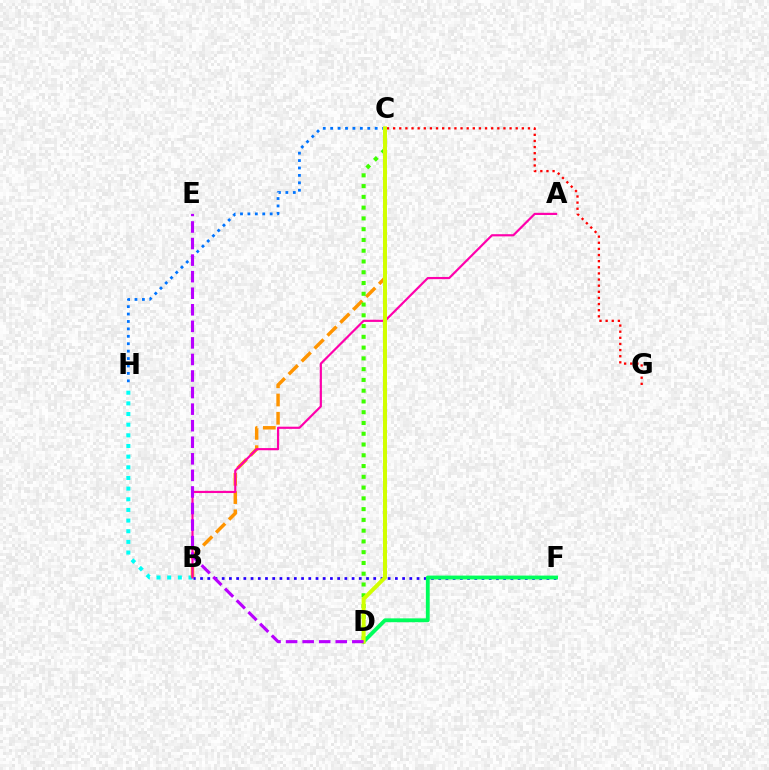{('C', 'G'): [{'color': '#ff0000', 'line_style': 'dotted', 'thickness': 1.66}], ('B', 'H'): [{'color': '#00fff6', 'line_style': 'dotted', 'thickness': 2.89}], ('B', 'C'): [{'color': '#ff9400', 'line_style': 'dashed', 'thickness': 2.48}], ('A', 'B'): [{'color': '#ff00ac', 'line_style': 'solid', 'thickness': 1.57}], ('B', 'F'): [{'color': '#2500ff', 'line_style': 'dotted', 'thickness': 1.96}], ('C', 'D'): [{'color': '#3dff00', 'line_style': 'dotted', 'thickness': 2.93}, {'color': '#d1ff00', 'line_style': 'solid', 'thickness': 2.88}], ('D', 'F'): [{'color': '#00ff5c', 'line_style': 'solid', 'thickness': 2.76}], ('C', 'H'): [{'color': '#0074ff', 'line_style': 'dotted', 'thickness': 2.02}], ('D', 'E'): [{'color': '#b900ff', 'line_style': 'dashed', 'thickness': 2.25}]}